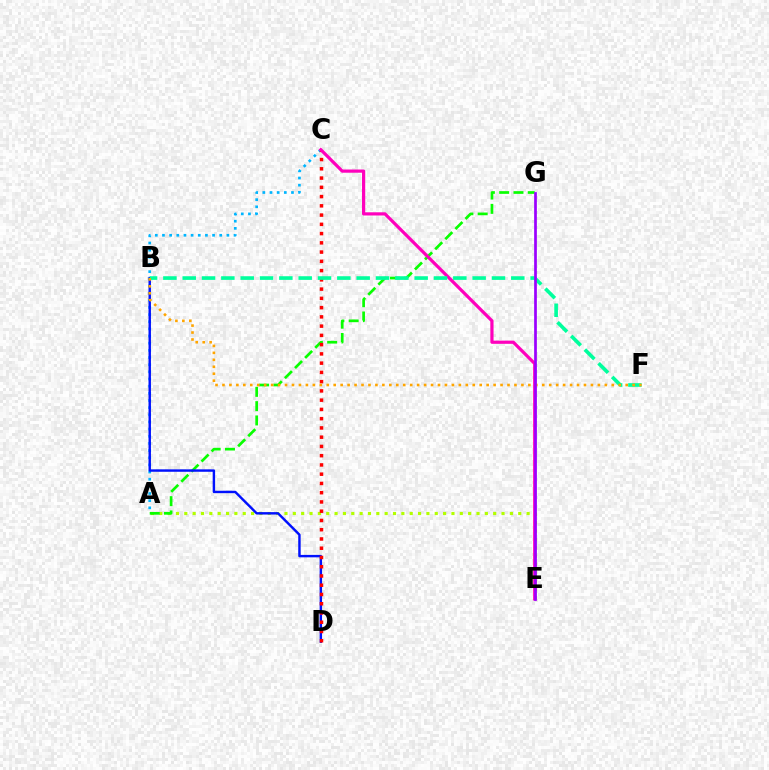{('A', 'E'): [{'color': '#b3ff00', 'line_style': 'dotted', 'thickness': 2.27}], ('A', 'G'): [{'color': '#08ff00', 'line_style': 'dashed', 'thickness': 1.94}], ('A', 'C'): [{'color': '#00b5ff', 'line_style': 'dotted', 'thickness': 1.94}], ('B', 'D'): [{'color': '#0010ff', 'line_style': 'solid', 'thickness': 1.75}], ('C', 'D'): [{'color': '#ff0000', 'line_style': 'dotted', 'thickness': 2.51}], ('C', 'E'): [{'color': '#ff00bd', 'line_style': 'solid', 'thickness': 2.3}], ('B', 'F'): [{'color': '#00ff9d', 'line_style': 'dashed', 'thickness': 2.63}, {'color': '#ffa500', 'line_style': 'dotted', 'thickness': 1.89}], ('E', 'G'): [{'color': '#9b00ff', 'line_style': 'solid', 'thickness': 1.96}]}